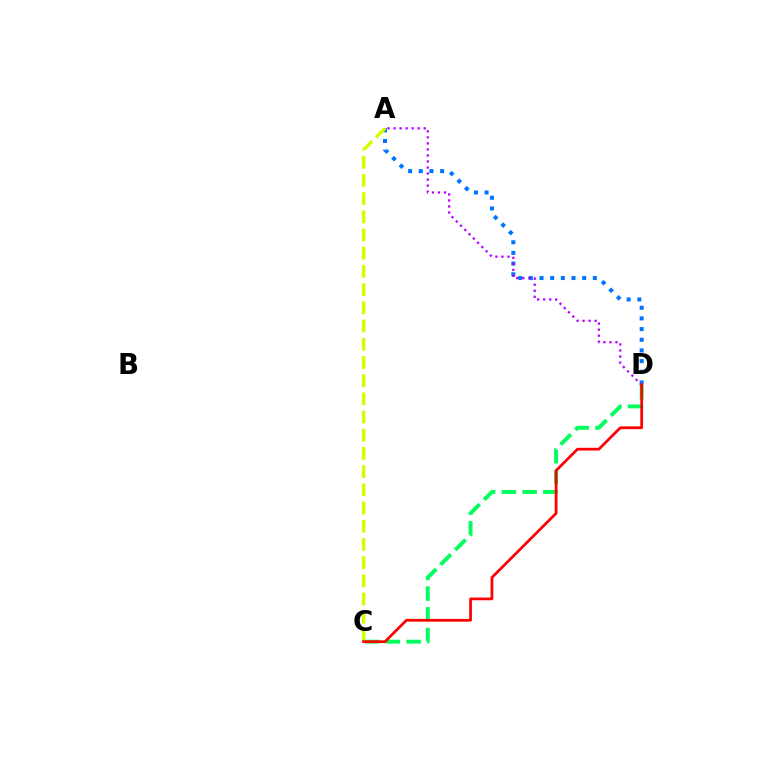{('C', 'D'): [{'color': '#00ff5c', 'line_style': 'dashed', 'thickness': 2.82}, {'color': '#ff0000', 'line_style': 'solid', 'thickness': 1.97}], ('A', 'D'): [{'color': '#0074ff', 'line_style': 'dotted', 'thickness': 2.9}, {'color': '#b900ff', 'line_style': 'dotted', 'thickness': 1.64}], ('A', 'C'): [{'color': '#d1ff00', 'line_style': 'dashed', 'thickness': 2.47}]}